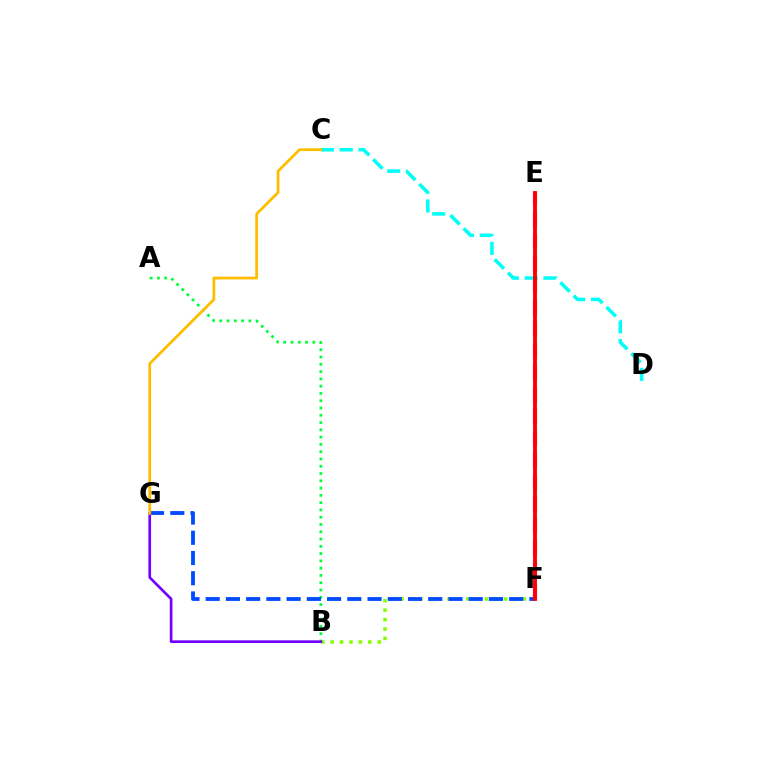{('C', 'D'): [{'color': '#00fff6', 'line_style': 'dashed', 'thickness': 2.55}], ('A', 'B'): [{'color': '#00ff39', 'line_style': 'dotted', 'thickness': 1.98}], ('B', 'F'): [{'color': '#84ff00', 'line_style': 'dotted', 'thickness': 2.55}], ('F', 'G'): [{'color': '#004bff', 'line_style': 'dashed', 'thickness': 2.75}], ('E', 'F'): [{'color': '#ff00cf', 'line_style': 'dashed', 'thickness': 2.97}, {'color': '#ff0000', 'line_style': 'solid', 'thickness': 2.78}], ('B', 'G'): [{'color': '#7200ff', 'line_style': 'solid', 'thickness': 1.92}], ('C', 'G'): [{'color': '#ffbd00', 'line_style': 'solid', 'thickness': 2.01}]}